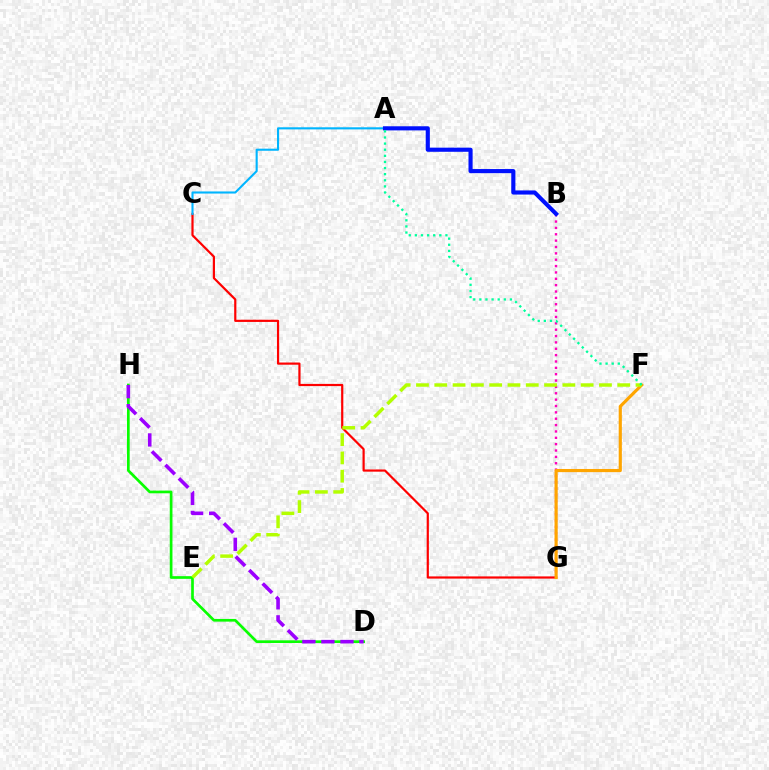{('C', 'G'): [{'color': '#ff0000', 'line_style': 'solid', 'thickness': 1.58}], ('D', 'H'): [{'color': '#08ff00', 'line_style': 'solid', 'thickness': 1.94}, {'color': '#9b00ff', 'line_style': 'dashed', 'thickness': 2.59}], ('B', 'G'): [{'color': '#ff00bd', 'line_style': 'dotted', 'thickness': 1.73}], ('F', 'G'): [{'color': '#ffa500', 'line_style': 'solid', 'thickness': 2.27}], ('A', 'C'): [{'color': '#00b5ff', 'line_style': 'solid', 'thickness': 1.51}], ('E', 'F'): [{'color': '#b3ff00', 'line_style': 'dashed', 'thickness': 2.49}], ('A', 'B'): [{'color': '#0010ff', 'line_style': 'solid', 'thickness': 2.97}], ('A', 'F'): [{'color': '#00ff9d', 'line_style': 'dotted', 'thickness': 1.66}]}